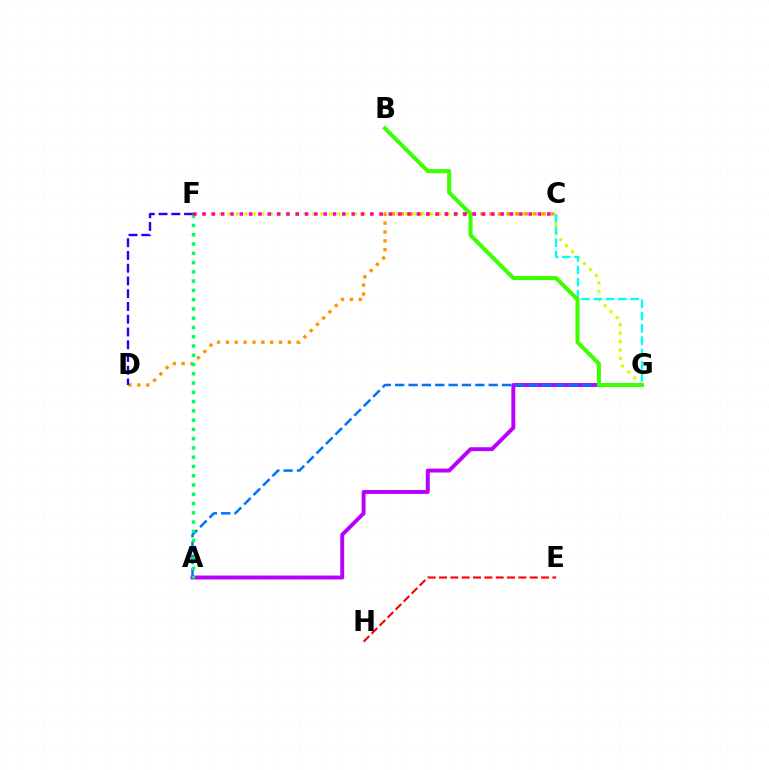{('F', 'G'): [{'color': '#d1ff00', 'line_style': 'dotted', 'thickness': 2.29}], ('C', 'D'): [{'color': '#ff9400', 'line_style': 'dotted', 'thickness': 2.41}], ('C', 'G'): [{'color': '#00fff6', 'line_style': 'dashed', 'thickness': 1.66}], ('A', 'G'): [{'color': '#b900ff', 'line_style': 'solid', 'thickness': 2.82}, {'color': '#0074ff', 'line_style': 'dashed', 'thickness': 1.82}], ('E', 'H'): [{'color': '#ff0000', 'line_style': 'dashed', 'thickness': 1.54}], ('D', 'F'): [{'color': '#2500ff', 'line_style': 'dashed', 'thickness': 1.73}], ('A', 'F'): [{'color': '#00ff5c', 'line_style': 'dotted', 'thickness': 2.52}], ('B', 'G'): [{'color': '#3dff00', 'line_style': 'solid', 'thickness': 2.92}], ('C', 'F'): [{'color': '#ff00ac', 'line_style': 'dotted', 'thickness': 2.53}]}